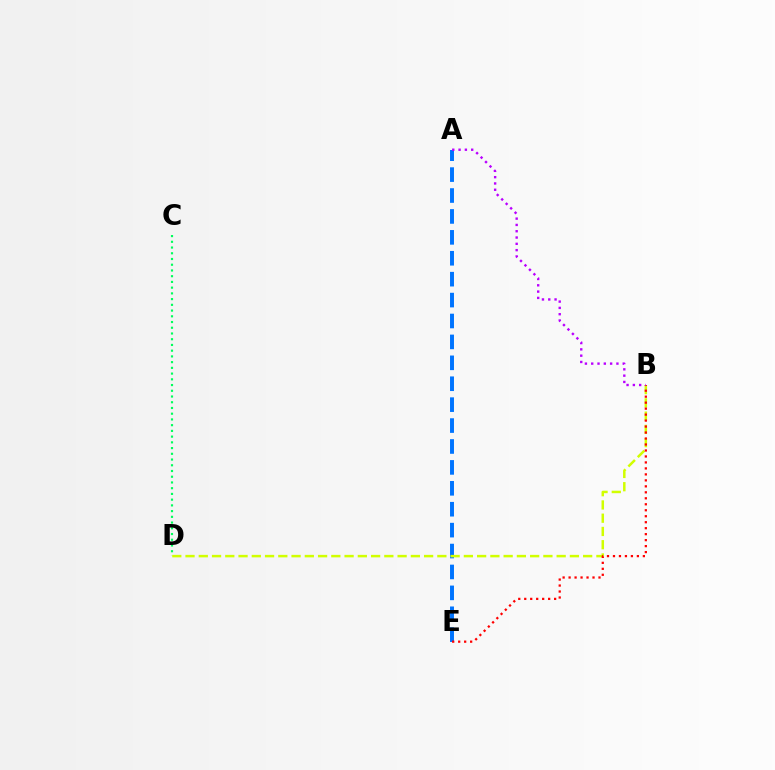{('C', 'D'): [{'color': '#00ff5c', 'line_style': 'dotted', 'thickness': 1.56}], ('A', 'E'): [{'color': '#0074ff', 'line_style': 'dashed', 'thickness': 2.84}], ('B', 'D'): [{'color': '#d1ff00', 'line_style': 'dashed', 'thickness': 1.8}], ('B', 'E'): [{'color': '#ff0000', 'line_style': 'dotted', 'thickness': 1.62}], ('A', 'B'): [{'color': '#b900ff', 'line_style': 'dotted', 'thickness': 1.71}]}